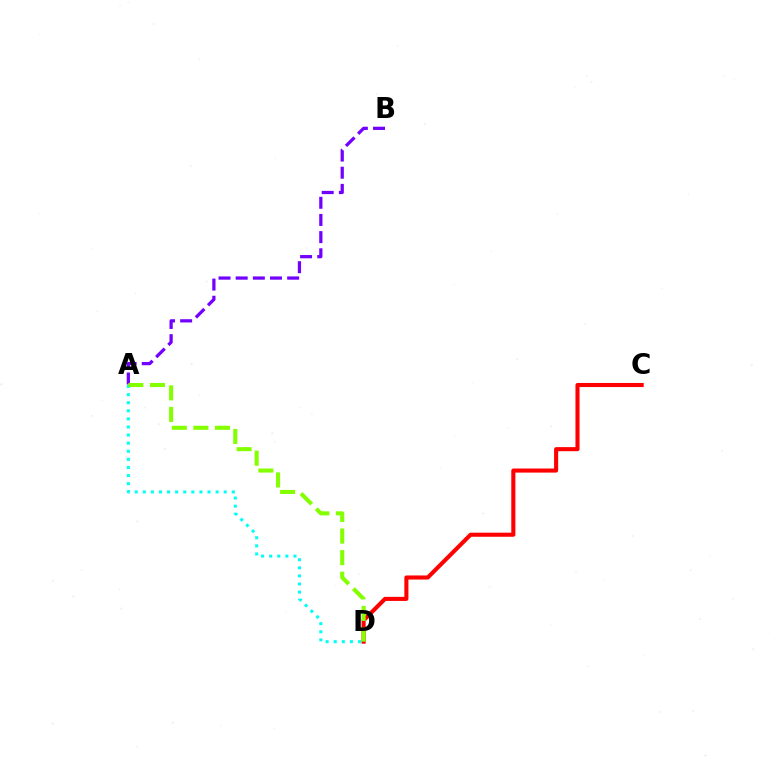{('C', 'D'): [{'color': '#ff0000', 'line_style': 'solid', 'thickness': 2.94}], ('A', 'B'): [{'color': '#7200ff', 'line_style': 'dashed', 'thickness': 2.33}], ('A', 'D'): [{'color': '#00fff6', 'line_style': 'dotted', 'thickness': 2.2}, {'color': '#84ff00', 'line_style': 'dashed', 'thickness': 2.93}]}